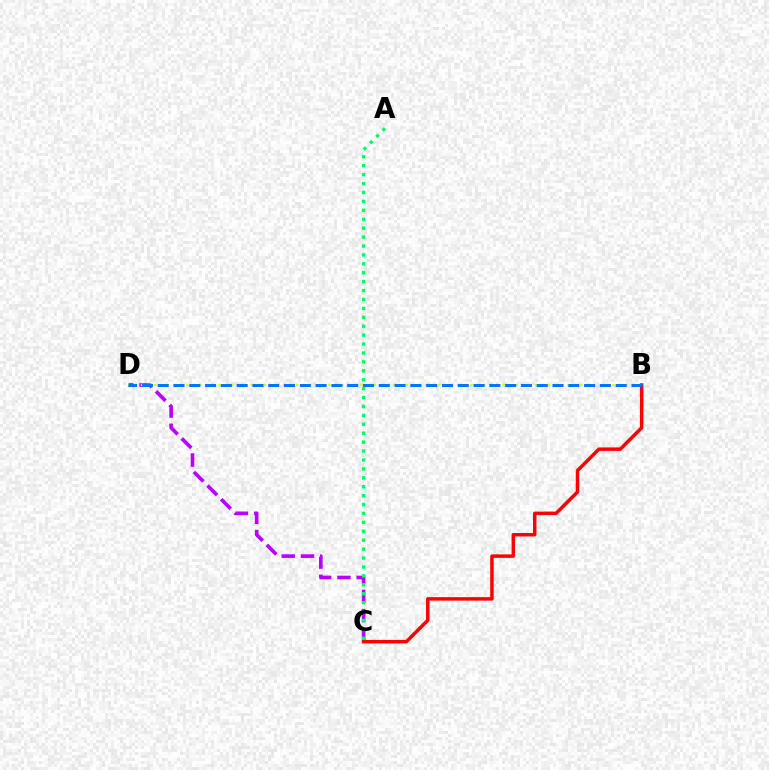{('C', 'D'): [{'color': '#b900ff', 'line_style': 'dashed', 'thickness': 2.62}], ('B', 'D'): [{'color': '#d1ff00', 'line_style': 'dotted', 'thickness': 1.75}, {'color': '#0074ff', 'line_style': 'dashed', 'thickness': 2.15}], ('B', 'C'): [{'color': '#ff0000', 'line_style': 'solid', 'thickness': 2.5}], ('A', 'C'): [{'color': '#00ff5c', 'line_style': 'dotted', 'thickness': 2.42}]}